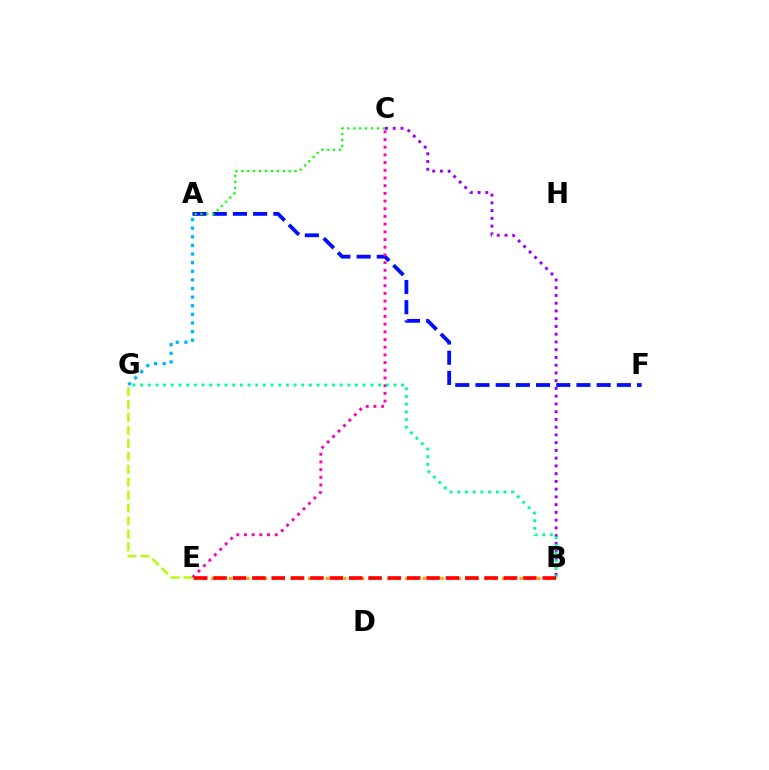{('B', 'C'): [{'color': '#9b00ff', 'line_style': 'dotted', 'thickness': 2.1}], ('A', 'F'): [{'color': '#0010ff', 'line_style': 'dashed', 'thickness': 2.74}], ('A', 'C'): [{'color': '#08ff00', 'line_style': 'dotted', 'thickness': 1.61}], ('E', 'G'): [{'color': '#b3ff00', 'line_style': 'dashed', 'thickness': 1.76}], ('C', 'E'): [{'color': '#ff00bd', 'line_style': 'dotted', 'thickness': 2.09}], ('B', 'E'): [{'color': '#ffa500', 'line_style': 'dotted', 'thickness': 2.39}, {'color': '#ff0000', 'line_style': 'dashed', 'thickness': 2.63}], ('B', 'G'): [{'color': '#00ff9d', 'line_style': 'dotted', 'thickness': 2.09}], ('A', 'G'): [{'color': '#00b5ff', 'line_style': 'dotted', 'thickness': 2.34}]}